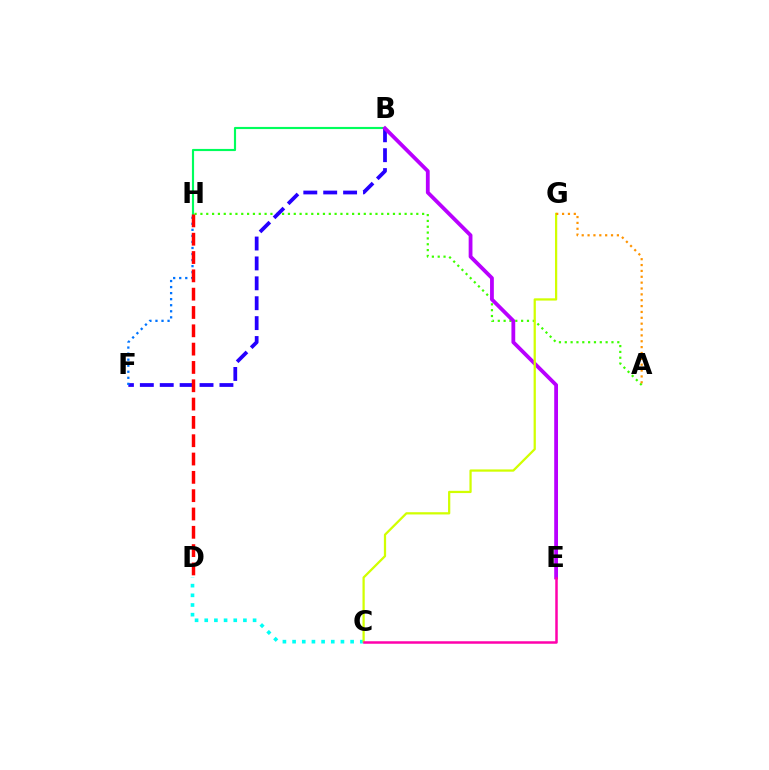{('C', 'D'): [{'color': '#00fff6', 'line_style': 'dotted', 'thickness': 2.63}], ('B', 'H'): [{'color': '#00ff5c', 'line_style': 'solid', 'thickness': 1.55}], ('A', 'H'): [{'color': '#3dff00', 'line_style': 'dotted', 'thickness': 1.59}], ('B', 'F'): [{'color': '#2500ff', 'line_style': 'dashed', 'thickness': 2.7}], ('B', 'E'): [{'color': '#b900ff', 'line_style': 'solid', 'thickness': 2.73}], ('C', 'G'): [{'color': '#d1ff00', 'line_style': 'solid', 'thickness': 1.62}], ('F', 'H'): [{'color': '#0074ff', 'line_style': 'dotted', 'thickness': 1.64}], ('A', 'G'): [{'color': '#ff9400', 'line_style': 'dotted', 'thickness': 1.59}], ('C', 'E'): [{'color': '#ff00ac', 'line_style': 'solid', 'thickness': 1.8}], ('D', 'H'): [{'color': '#ff0000', 'line_style': 'dashed', 'thickness': 2.49}]}